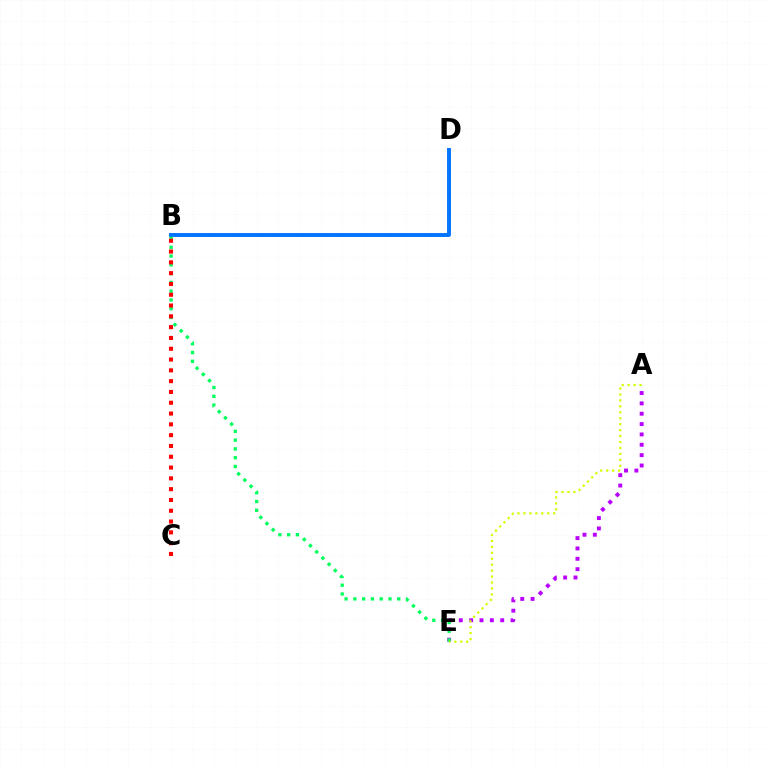{('A', 'E'): [{'color': '#b900ff', 'line_style': 'dotted', 'thickness': 2.81}, {'color': '#d1ff00', 'line_style': 'dotted', 'thickness': 1.62}], ('B', 'D'): [{'color': '#0074ff', 'line_style': 'solid', 'thickness': 2.83}], ('B', 'E'): [{'color': '#00ff5c', 'line_style': 'dotted', 'thickness': 2.38}], ('B', 'C'): [{'color': '#ff0000', 'line_style': 'dotted', 'thickness': 2.93}]}